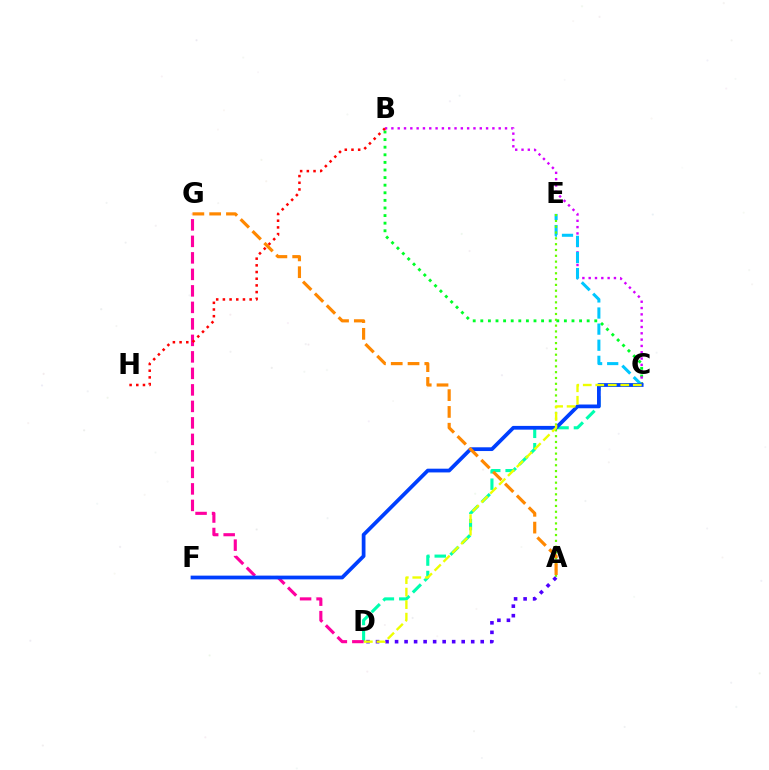{('C', 'D'): [{'color': '#00ffaf', 'line_style': 'dashed', 'thickness': 2.23}, {'color': '#eeff00', 'line_style': 'dashed', 'thickness': 1.7}], ('B', 'C'): [{'color': '#00ff27', 'line_style': 'dotted', 'thickness': 2.06}, {'color': '#d600ff', 'line_style': 'dotted', 'thickness': 1.72}], ('D', 'G'): [{'color': '#ff00a0', 'line_style': 'dashed', 'thickness': 2.24}], ('B', 'H'): [{'color': '#ff0000', 'line_style': 'dotted', 'thickness': 1.82}], ('C', 'E'): [{'color': '#00c7ff', 'line_style': 'dashed', 'thickness': 2.19}], ('A', 'E'): [{'color': '#66ff00', 'line_style': 'dotted', 'thickness': 1.58}], ('C', 'F'): [{'color': '#003fff', 'line_style': 'solid', 'thickness': 2.7}], ('A', 'G'): [{'color': '#ff8800', 'line_style': 'dashed', 'thickness': 2.28}], ('A', 'D'): [{'color': '#4f00ff', 'line_style': 'dotted', 'thickness': 2.59}]}